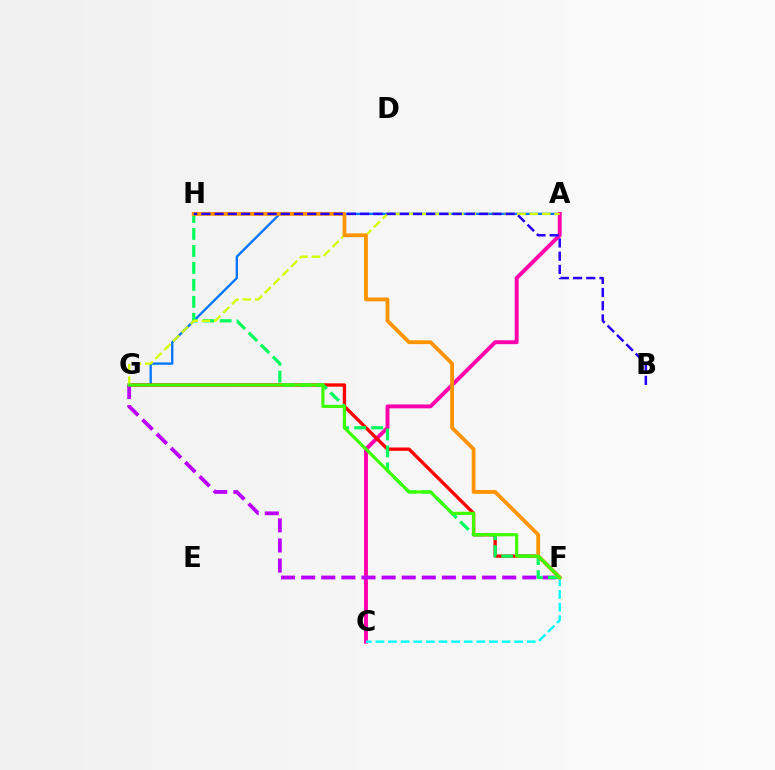{('A', 'G'): [{'color': '#0074ff', 'line_style': 'solid', 'thickness': 1.67}, {'color': '#d1ff00', 'line_style': 'dashed', 'thickness': 1.68}], ('A', 'C'): [{'color': '#ff00ac', 'line_style': 'solid', 'thickness': 2.82}], ('F', 'G'): [{'color': '#ff0000', 'line_style': 'solid', 'thickness': 2.4}, {'color': '#b900ff', 'line_style': 'dashed', 'thickness': 2.73}, {'color': '#3dff00', 'line_style': 'solid', 'thickness': 2.24}], ('F', 'H'): [{'color': '#00ff5c', 'line_style': 'dashed', 'thickness': 2.31}, {'color': '#ff9400', 'line_style': 'solid', 'thickness': 2.75}], ('C', 'F'): [{'color': '#00fff6', 'line_style': 'dashed', 'thickness': 1.71}], ('B', 'H'): [{'color': '#2500ff', 'line_style': 'dashed', 'thickness': 1.8}]}